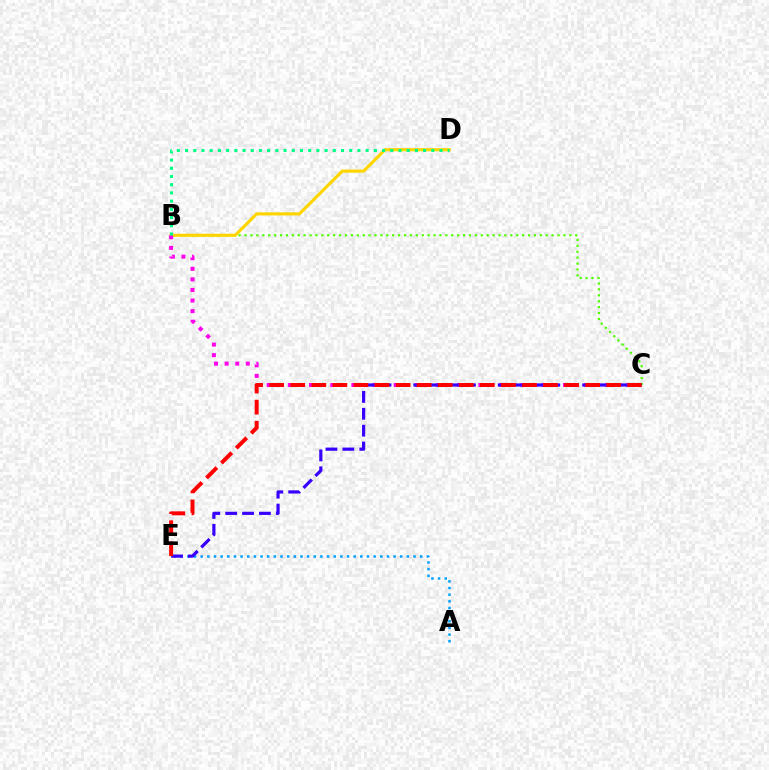{('B', 'C'): [{'color': '#4fff00', 'line_style': 'dotted', 'thickness': 1.6}, {'color': '#ff00ed', 'line_style': 'dotted', 'thickness': 2.88}], ('B', 'D'): [{'color': '#ffd500', 'line_style': 'solid', 'thickness': 2.26}, {'color': '#00ff86', 'line_style': 'dotted', 'thickness': 2.23}], ('A', 'E'): [{'color': '#009eff', 'line_style': 'dotted', 'thickness': 1.81}], ('C', 'E'): [{'color': '#3700ff', 'line_style': 'dashed', 'thickness': 2.29}, {'color': '#ff0000', 'line_style': 'dashed', 'thickness': 2.86}]}